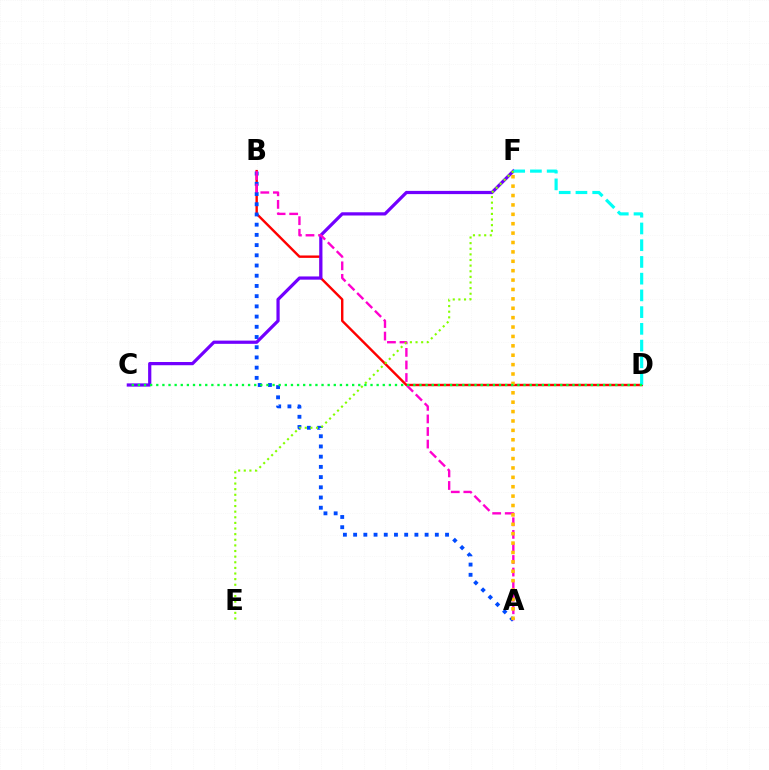{('B', 'D'): [{'color': '#ff0000', 'line_style': 'solid', 'thickness': 1.74}], ('A', 'B'): [{'color': '#004bff', 'line_style': 'dotted', 'thickness': 2.77}, {'color': '#ff00cf', 'line_style': 'dashed', 'thickness': 1.71}], ('C', 'F'): [{'color': '#7200ff', 'line_style': 'solid', 'thickness': 2.32}], ('D', 'F'): [{'color': '#00fff6', 'line_style': 'dashed', 'thickness': 2.27}], ('A', 'F'): [{'color': '#ffbd00', 'line_style': 'dotted', 'thickness': 2.55}], ('E', 'F'): [{'color': '#84ff00', 'line_style': 'dotted', 'thickness': 1.53}], ('C', 'D'): [{'color': '#00ff39', 'line_style': 'dotted', 'thickness': 1.66}]}